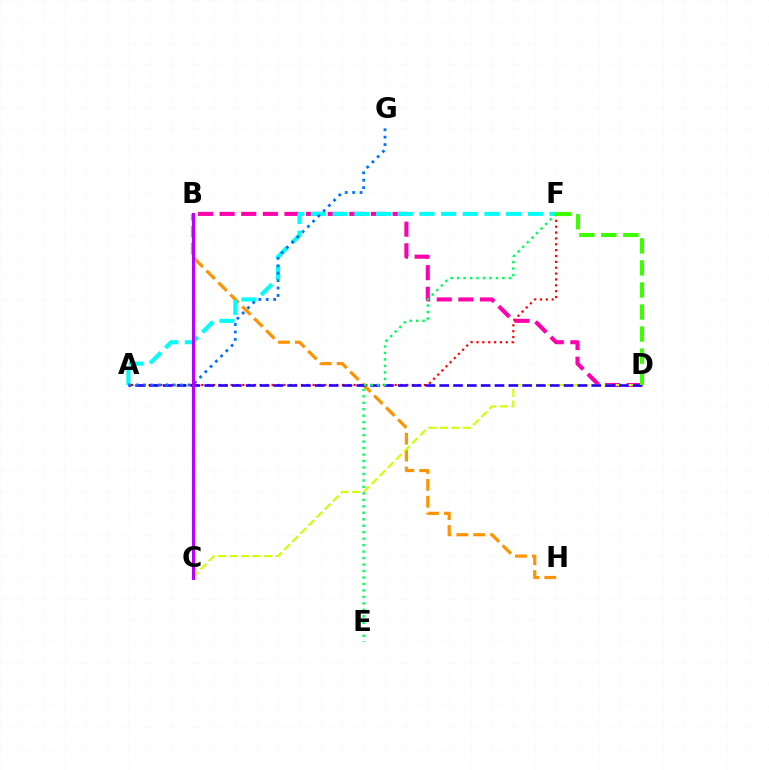{('B', 'H'): [{'color': '#ff9400', 'line_style': 'dashed', 'thickness': 2.29}], ('B', 'D'): [{'color': '#ff00ac', 'line_style': 'dashed', 'thickness': 2.94}], ('A', 'F'): [{'color': '#ff0000', 'line_style': 'dotted', 'thickness': 1.59}, {'color': '#00fff6', 'line_style': 'dashed', 'thickness': 2.95}], ('C', 'D'): [{'color': '#d1ff00', 'line_style': 'dashed', 'thickness': 1.56}], ('A', 'D'): [{'color': '#2500ff', 'line_style': 'dashed', 'thickness': 1.88}], ('E', 'F'): [{'color': '#00ff5c', 'line_style': 'dotted', 'thickness': 1.76}], ('A', 'G'): [{'color': '#0074ff', 'line_style': 'dotted', 'thickness': 2.02}], ('D', 'F'): [{'color': '#3dff00', 'line_style': 'dashed', 'thickness': 2.99}], ('B', 'C'): [{'color': '#b900ff', 'line_style': 'solid', 'thickness': 2.16}]}